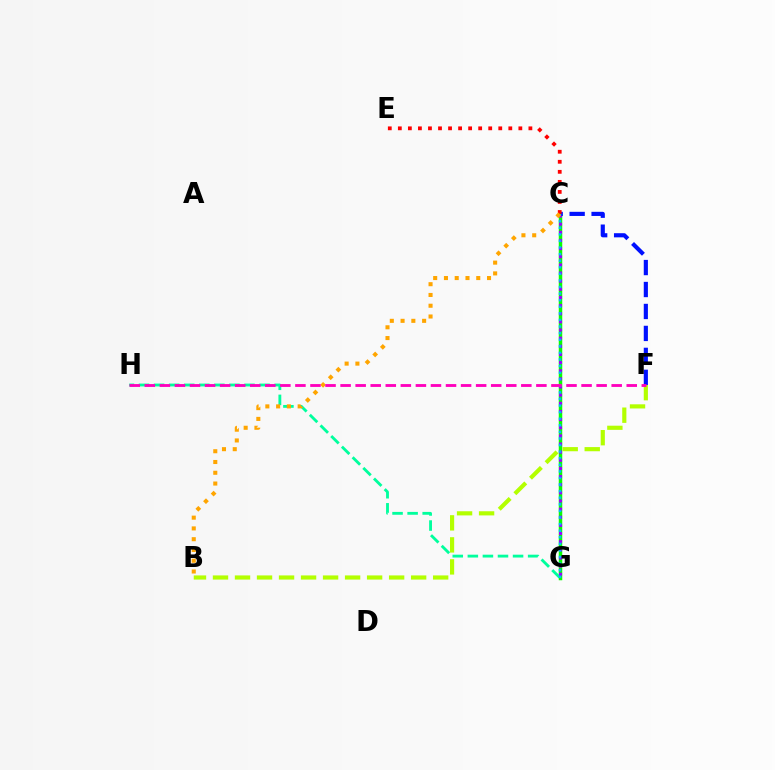{('C', 'G'): [{'color': '#08ff00', 'line_style': 'solid', 'thickness': 2.52}, {'color': '#9b00ff', 'line_style': 'dotted', 'thickness': 2.21}, {'color': '#00b5ff', 'line_style': 'dotted', 'thickness': 1.79}], ('G', 'H'): [{'color': '#00ff9d', 'line_style': 'dashed', 'thickness': 2.05}], ('B', 'F'): [{'color': '#b3ff00', 'line_style': 'dashed', 'thickness': 2.99}], ('C', 'F'): [{'color': '#0010ff', 'line_style': 'dashed', 'thickness': 2.98}], ('C', 'E'): [{'color': '#ff0000', 'line_style': 'dotted', 'thickness': 2.73}], ('B', 'C'): [{'color': '#ffa500', 'line_style': 'dotted', 'thickness': 2.93}], ('F', 'H'): [{'color': '#ff00bd', 'line_style': 'dashed', 'thickness': 2.05}]}